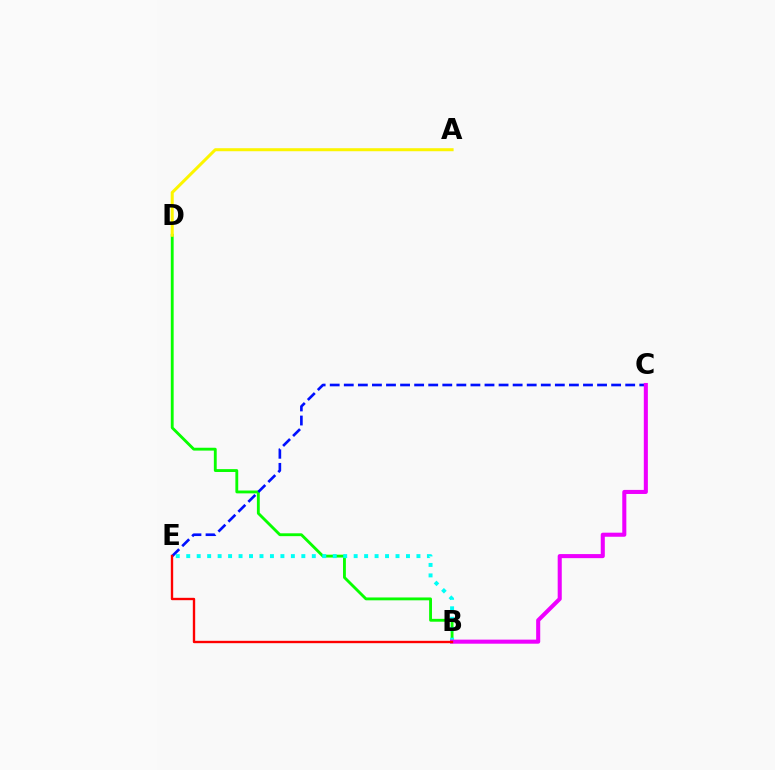{('B', 'D'): [{'color': '#08ff00', 'line_style': 'solid', 'thickness': 2.05}], ('C', 'E'): [{'color': '#0010ff', 'line_style': 'dashed', 'thickness': 1.91}], ('B', 'E'): [{'color': '#00fff6', 'line_style': 'dotted', 'thickness': 2.84}, {'color': '#ff0000', 'line_style': 'solid', 'thickness': 1.71}], ('A', 'D'): [{'color': '#fcf500', 'line_style': 'solid', 'thickness': 2.18}], ('B', 'C'): [{'color': '#ee00ff', 'line_style': 'solid', 'thickness': 2.93}]}